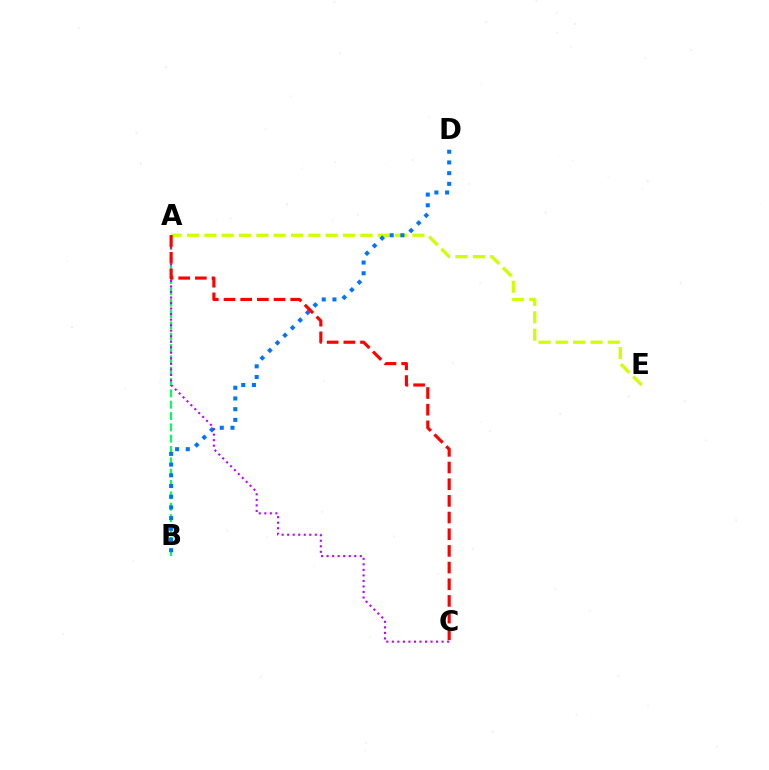{('A', 'E'): [{'color': '#d1ff00', 'line_style': 'dashed', 'thickness': 2.36}], ('A', 'B'): [{'color': '#00ff5c', 'line_style': 'dashed', 'thickness': 1.54}], ('B', 'D'): [{'color': '#0074ff', 'line_style': 'dotted', 'thickness': 2.91}], ('A', 'C'): [{'color': '#b900ff', 'line_style': 'dotted', 'thickness': 1.5}, {'color': '#ff0000', 'line_style': 'dashed', 'thickness': 2.27}]}